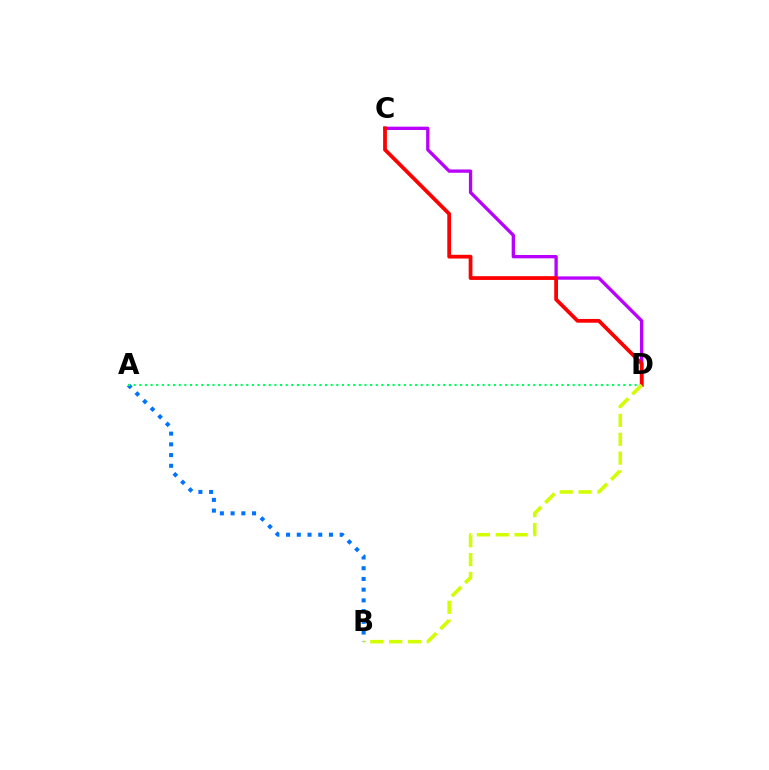{('C', 'D'): [{'color': '#b900ff', 'line_style': 'solid', 'thickness': 2.38}, {'color': '#ff0000', 'line_style': 'solid', 'thickness': 2.71}], ('A', 'B'): [{'color': '#0074ff', 'line_style': 'dotted', 'thickness': 2.91}], ('A', 'D'): [{'color': '#00ff5c', 'line_style': 'dotted', 'thickness': 1.53}], ('B', 'D'): [{'color': '#d1ff00', 'line_style': 'dashed', 'thickness': 2.56}]}